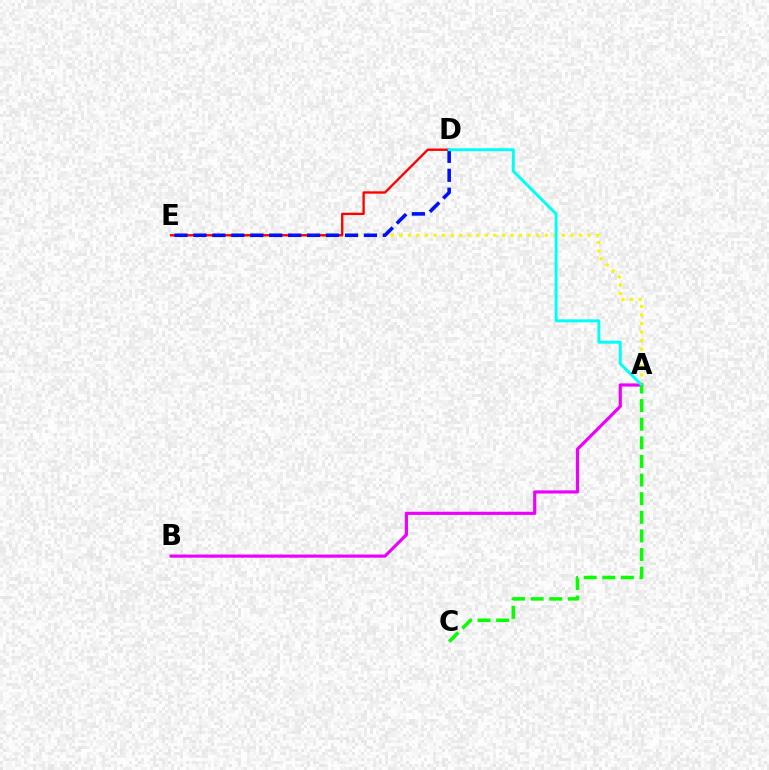{('A', 'E'): [{'color': '#fcf500', 'line_style': 'dotted', 'thickness': 2.32}], ('D', 'E'): [{'color': '#ff0000', 'line_style': 'solid', 'thickness': 1.69}, {'color': '#0010ff', 'line_style': 'dashed', 'thickness': 2.57}], ('A', 'B'): [{'color': '#ee00ff', 'line_style': 'solid', 'thickness': 2.27}], ('A', 'D'): [{'color': '#00fff6', 'line_style': 'solid', 'thickness': 2.11}], ('A', 'C'): [{'color': '#08ff00', 'line_style': 'dashed', 'thickness': 2.53}]}